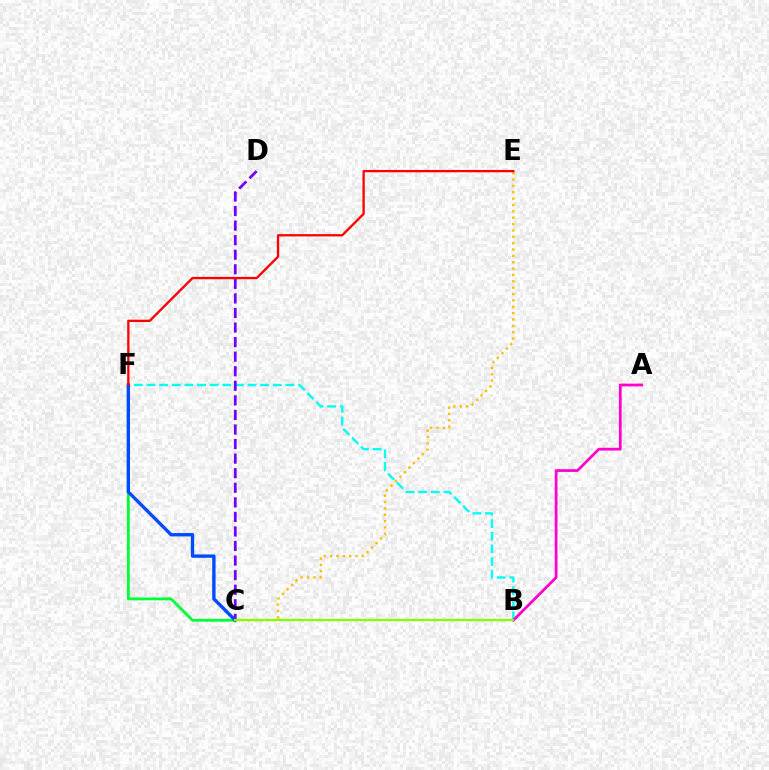{('B', 'F'): [{'color': '#00fff6', 'line_style': 'dashed', 'thickness': 1.72}], ('C', 'F'): [{'color': '#00ff39', 'line_style': 'solid', 'thickness': 2.04}, {'color': '#004bff', 'line_style': 'solid', 'thickness': 2.41}], ('A', 'B'): [{'color': '#ff00cf', 'line_style': 'solid', 'thickness': 1.99}], ('C', 'D'): [{'color': '#7200ff', 'line_style': 'dashed', 'thickness': 1.98}], ('C', 'E'): [{'color': '#ffbd00', 'line_style': 'dotted', 'thickness': 1.73}], ('E', 'F'): [{'color': '#ff0000', 'line_style': 'solid', 'thickness': 1.66}], ('B', 'C'): [{'color': '#84ff00', 'line_style': 'solid', 'thickness': 1.61}]}